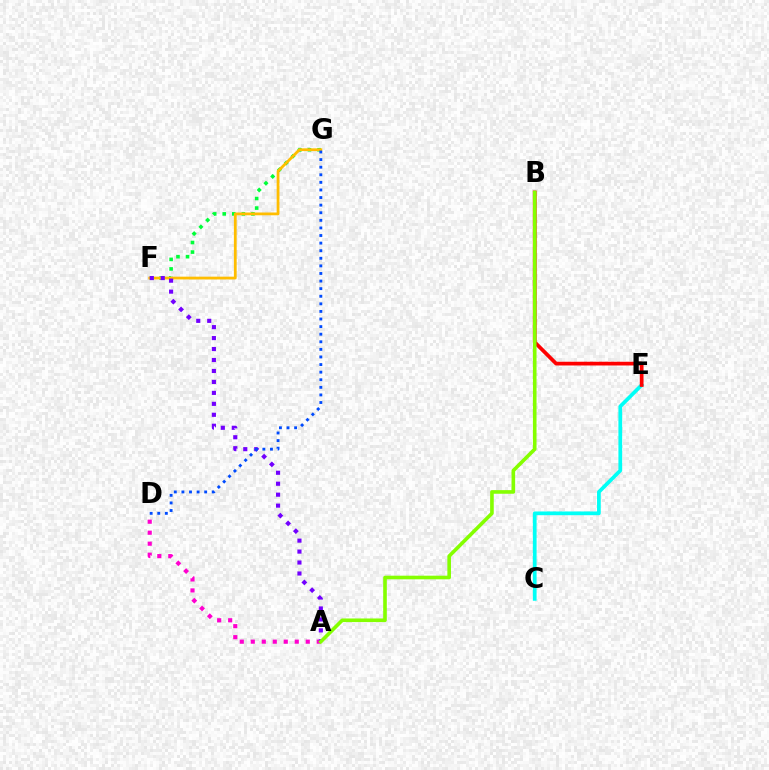{('F', 'G'): [{'color': '#00ff39', 'line_style': 'dotted', 'thickness': 2.6}, {'color': '#ffbd00', 'line_style': 'solid', 'thickness': 2.0}], ('C', 'E'): [{'color': '#00fff6', 'line_style': 'solid', 'thickness': 2.69}], ('A', 'D'): [{'color': '#ff00cf', 'line_style': 'dotted', 'thickness': 2.99}], ('B', 'E'): [{'color': '#ff0000', 'line_style': 'solid', 'thickness': 2.69}], ('A', 'F'): [{'color': '#7200ff', 'line_style': 'dotted', 'thickness': 2.98}], ('D', 'G'): [{'color': '#004bff', 'line_style': 'dotted', 'thickness': 2.06}], ('A', 'B'): [{'color': '#84ff00', 'line_style': 'solid', 'thickness': 2.6}]}